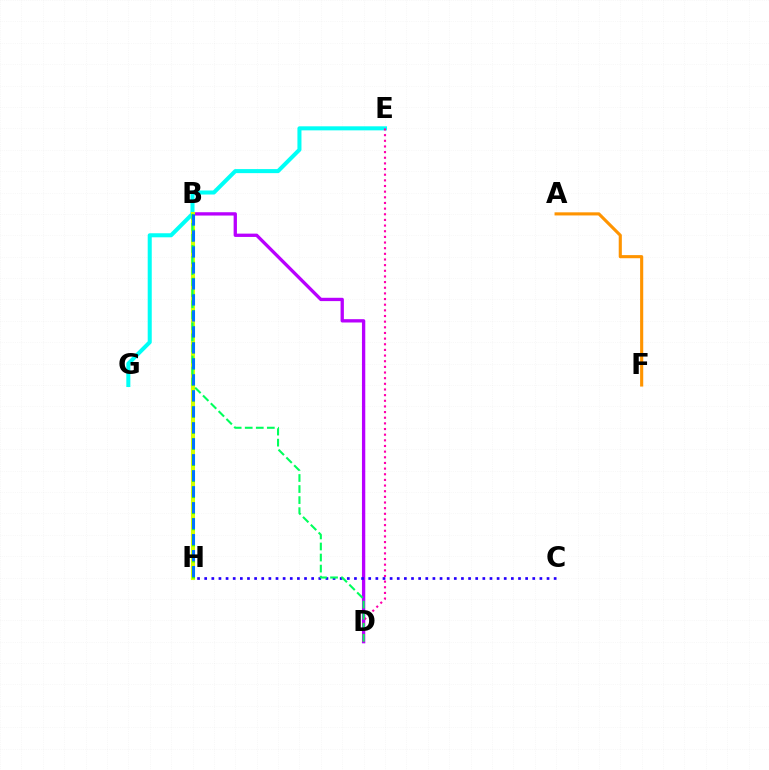{('B', 'D'): [{'color': '#b900ff', 'line_style': 'solid', 'thickness': 2.39}, {'color': '#00ff5c', 'line_style': 'dashed', 'thickness': 1.5}], ('E', 'G'): [{'color': '#00fff6', 'line_style': 'solid', 'thickness': 2.91}], ('C', 'H'): [{'color': '#2500ff', 'line_style': 'dotted', 'thickness': 1.94}], ('A', 'F'): [{'color': '#ff9400', 'line_style': 'solid', 'thickness': 2.25}], ('B', 'H'): [{'color': '#ff0000', 'line_style': 'dashed', 'thickness': 2.78}, {'color': '#d1ff00', 'line_style': 'solid', 'thickness': 2.93}, {'color': '#3dff00', 'line_style': 'dashed', 'thickness': 2.18}, {'color': '#0074ff', 'line_style': 'dashed', 'thickness': 2.17}], ('D', 'E'): [{'color': '#ff00ac', 'line_style': 'dotted', 'thickness': 1.54}]}